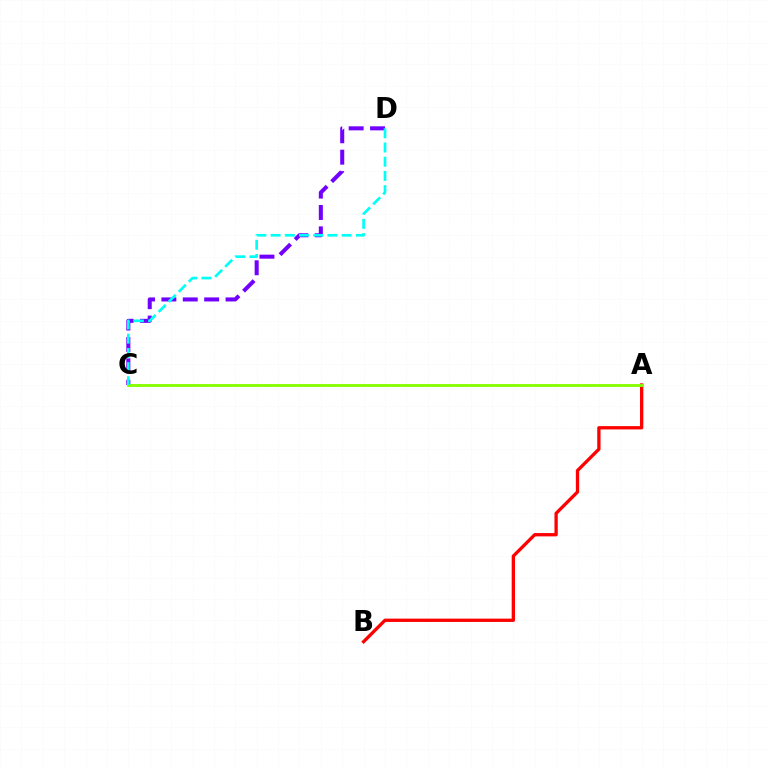{('C', 'D'): [{'color': '#7200ff', 'line_style': 'dashed', 'thickness': 2.91}, {'color': '#00fff6', 'line_style': 'dashed', 'thickness': 1.93}], ('A', 'B'): [{'color': '#ff0000', 'line_style': 'solid', 'thickness': 2.38}], ('A', 'C'): [{'color': '#84ff00', 'line_style': 'solid', 'thickness': 2.04}]}